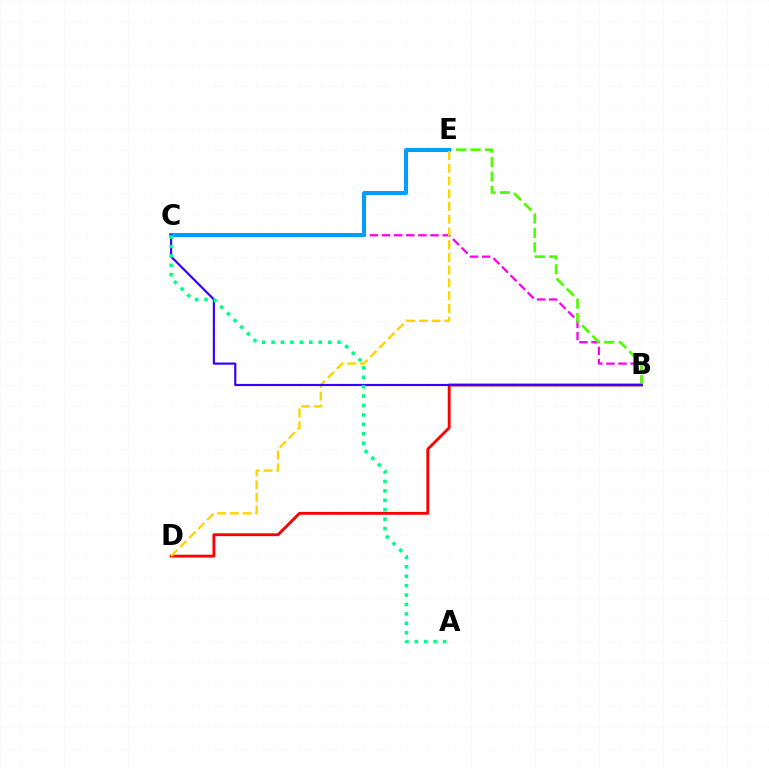{('B', 'D'): [{'color': '#ff0000', 'line_style': 'solid', 'thickness': 2.05}], ('B', 'C'): [{'color': '#ff00ed', 'line_style': 'dashed', 'thickness': 1.64}, {'color': '#3700ff', 'line_style': 'solid', 'thickness': 1.57}], ('B', 'E'): [{'color': '#4fff00', 'line_style': 'dashed', 'thickness': 1.96}], ('C', 'E'): [{'color': '#009eff', 'line_style': 'solid', 'thickness': 2.88}], ('D', 'E'): [{'color': '#ffd500', 'line_style': 'dashed', 'thickness': 1.73}], ('A', 'C'): [{'color': '#00ff86', 'line_style': 'dotted', 'thickness': 2.56}]}